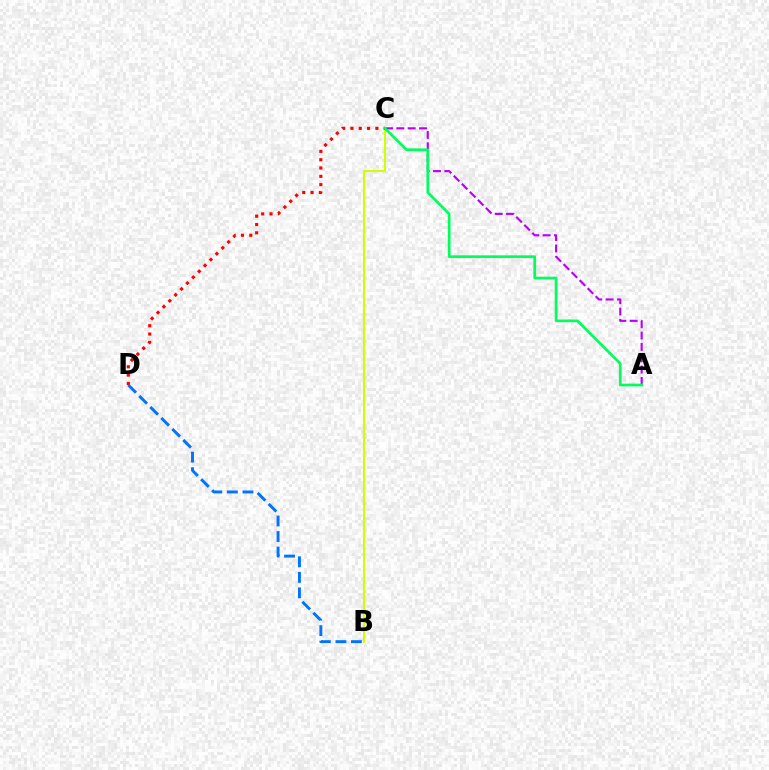{('A', 'C'): [{'color': '#b900ff', 'line_style': 'dashed', 'thickness': 1.54}, {'color': '#00ff5c', 'line_style': 'solid', 'thickness': 1.94}], ('B', 'C'): [{'color': '#d1ff00', 'line_style': 'solid', 'thickness': 1.51}], ('C', 'D'): [{'color': '#ff0000', 'line_style': 'dotted', 'thickness': 2.26}], ('B', 'D'): [{'color': '#0074ff', 'line_style': 'dashed', 'thickness': 2.11}]}